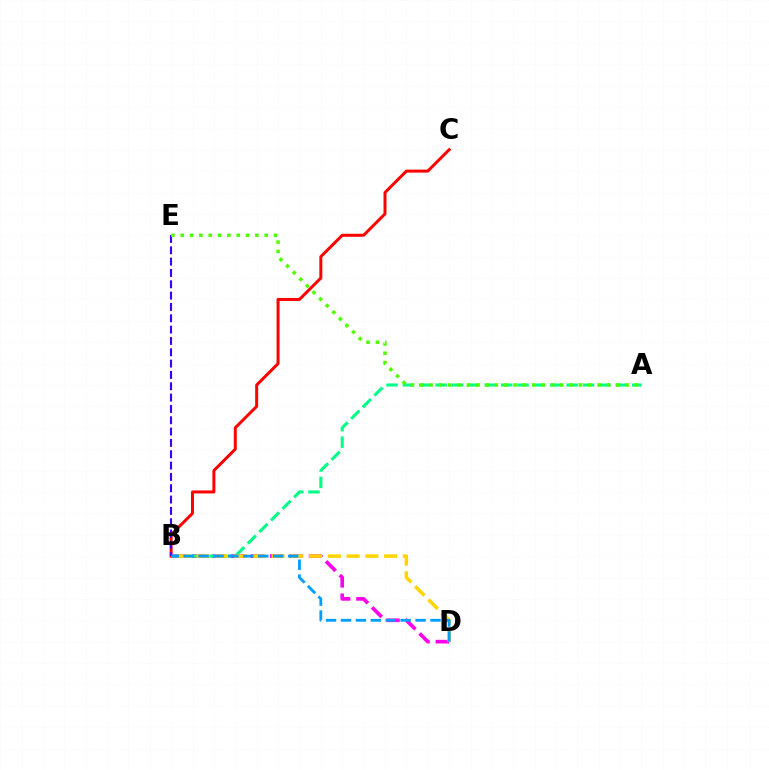{('B', 'D'): [{'color': '#ff00ed', 'line_style': 'dashed', 'thickness': 2.64}, {'color': '#ffd500', 'line_style': 'dashed', 'thickness': 2.55}, {'color': '#009eff', 'line_style': 'dashed', 'thickness': 2.03}], ('A', 'B'): [{'color': '#00ff86', 'line_style': 'dashed', 'thickness': 2.22}], ('B', 'C'): [{'color': '#ff0000', 'line_style': 'solid', 'thickness': 2.15}], ('B', 'E'): [{'color': '#3700ff', 'line_style': 'dashed', 'thickness': 1.54}], ('A', 'E'): [{'color': '#4fff00', 'line_style': 'dotted', 'thickness': 2.54}]}